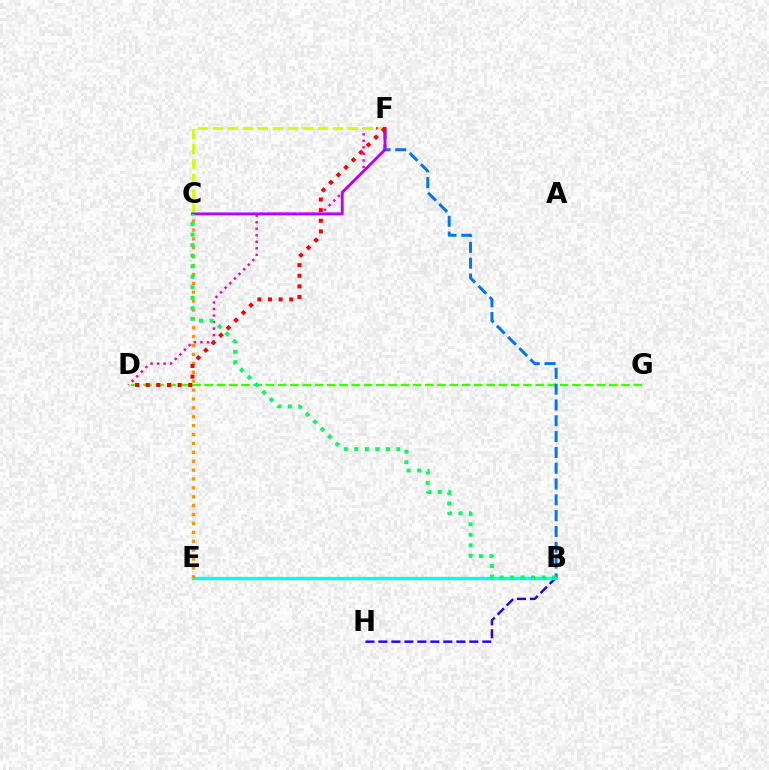{('D', 'F'): [{'color': '#ff00ac', 'line_style': 'dotted', 'thickness': 1.77}, {'color': '#ff0000', 'line_style': 'dotted', 'thickness': 2.89}], ('D', 'G'): [{'color': '#3dff00', 'line_style': 'dashed', 'thickness': 1.67}], ('C', 'F'): [{'color': '#d1ff00', 'line_style': 'dashed', 'thickness': 2.04}, {'color': '#b900ff', 'line_style': 'solid', 'thickness': 2.07}], ('B', 'H'): [{'color': '#2500ff', 'line_style': 'dashed', 'thickness': 1.76}], ('B', 'E'): [{'color': '#00fff6', 'line_style': 'solid', 'thickness': 2.4}], ('B', 'F'): [{'color': '#0074ff', 'line_style': 'dashed', 'thickness': 2.15}], ('C', 'E'): [{'color': '#ff9400', 'line_style': 'dotted', 'thickness': 2.42}], ('B', 'C'): [{'color': '#00ff5c', 'line_style': 'dotted', 'thickness': 2.86}]}